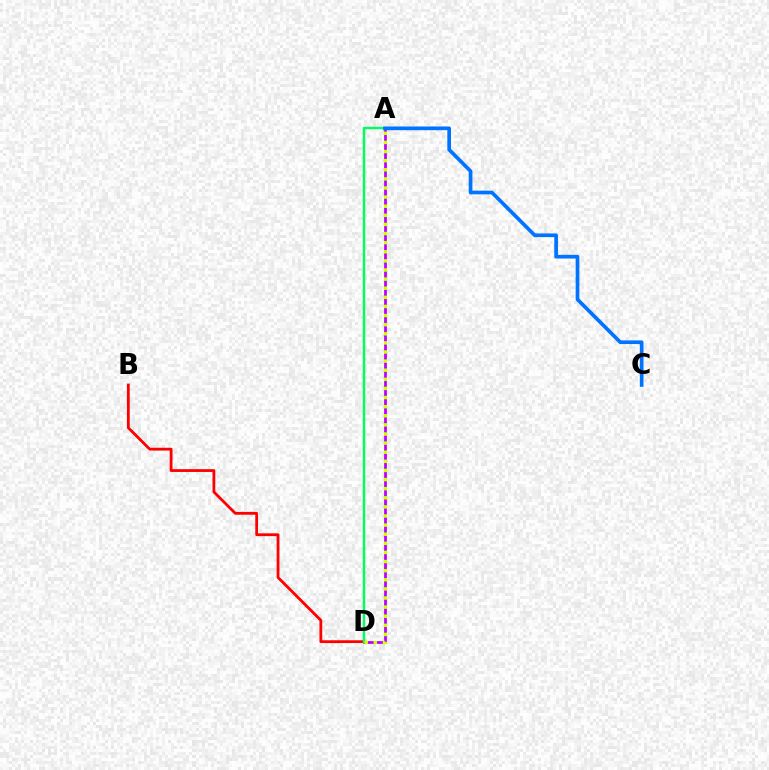{('A', 'D'): [{'color': '#b900ff', 'line_style': 'solid', 'thickness': 1.97}, {'color': '#00ff5c', 'line_style': 'solid', 'thickness': 1.76}, {'color': '#d1ff00', 'line_style': 'dotted', 'thickness': 2.48}], ('B', 'D'): [{'color': '#ff0000', 'line_style': 'solid', 'thickness': 2.01}], ('A', 'C'): [{'color': '#0074ff', 'line_style': 'solid', 'thickness': 2.65}]}